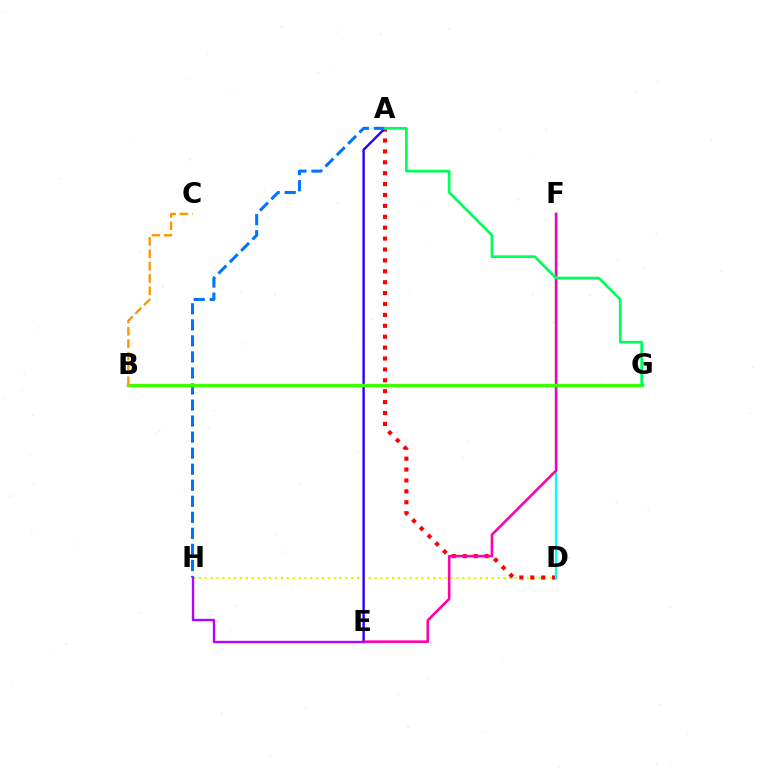{('D', 'H'): [{'color': '#d1ff00', 'line_style': 'dotted', 'thickness': 1.59}], ('A', 'D'): [{'color': '#ff0000', 'line_style': 'dotted', 'thickness': 2.96}], ('D', 'F'): [{'color': '#00fff6', 'line_style': 'solid', 'thickness': 1.64}], ('A', 'E'): [{'color': '#2500ff', 'line_style': 'solid', 'thickness': 1.71}], ('E', 'F'): [{'color': '#ff00ac', 'line_style': 'solid', 'thickness': 1.86}], ('A', 'H'): [{'color': '#0074ff', 'line_style': 'dashed', 'thickness': 2.18}], ('E', 'H'): [{'color': '#b900ff', 'line_style': 'solid', 'thickness': 1.71}], ('B', 'G'): [{'color': '#3dff00', 'line_style': 'solid', 'thickness': 2.42}], ('B', 'C'): [{'color': '#ff9400', 'line_style': 'dashed', 'thickness': 1.68}], ('A', 'G'): [{'color': '#00ff5c', 'line_style': 'solid', 'thickness': 1.97}]}